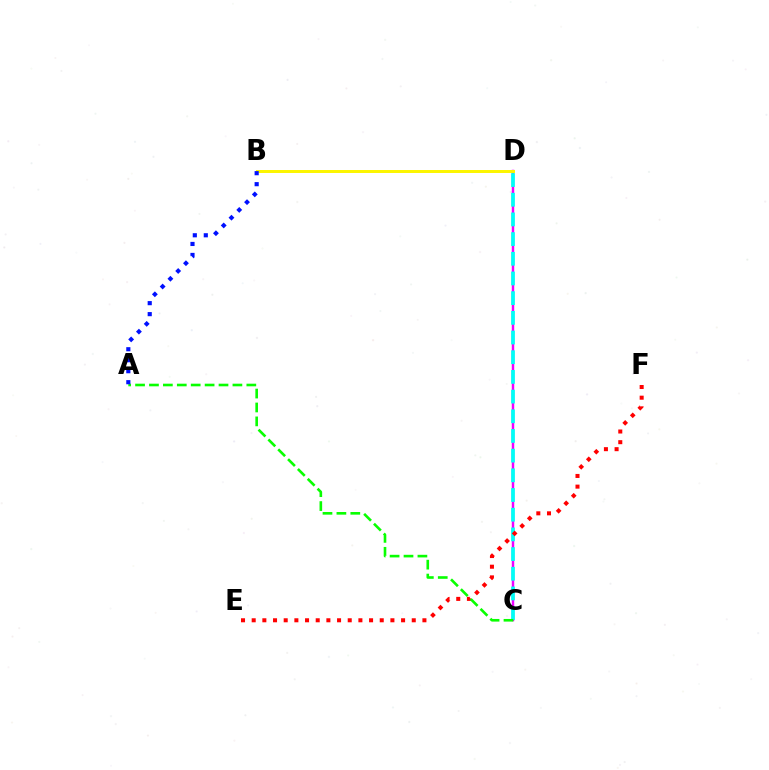{('C', 'D'): [{'color': '#ee00ff', 'line_style': 'solid', 'thickness': 1.77}, {'color': '#00fff6', 'line_style': 'dashed', 'thickness': 2.67}], ('B', 'D'): [{'color': '#fcf500', 'line_style': 'solid', 'thickness': 2.14}], ('E', 'F'): [{'color': '#ff0000', 'line_style': 'dotted', 'thickness': 2.9}], ('A', 'C'): [{'color': '#08ff00', 'line_style': 'dashed', 'thickness': 1.89}], ('A', 'B'): [{'color': '#0010ff', 'line_style': 'dotted', 'thickness': 2.99}]}